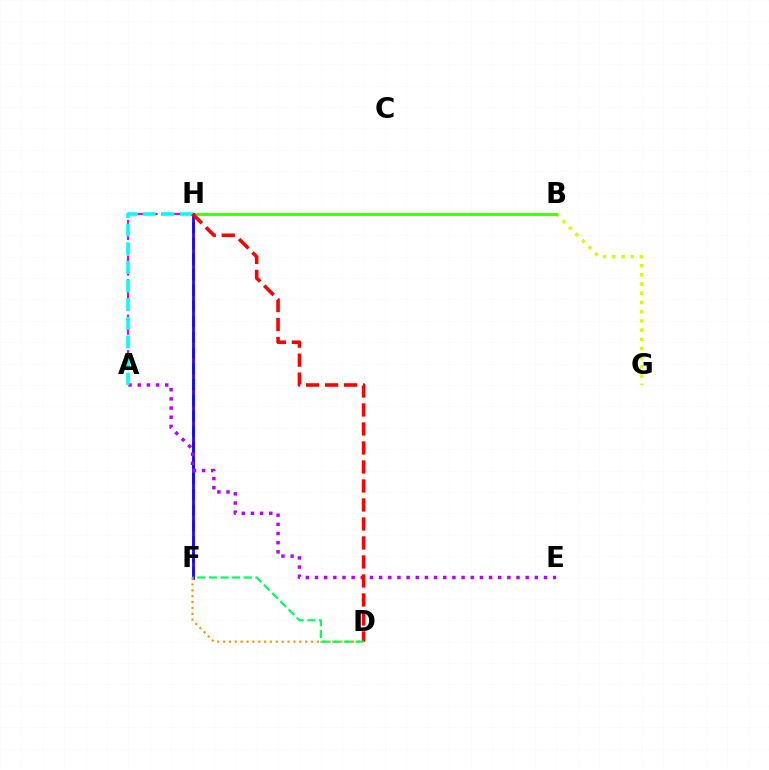{('A', 'H'): [{'color': '#ff00ac', 'line_style': 'dashed', 'thickness': 1.61}, {'color': '#00fff6', 'line_style': 'dashed', 'thickness': 2.53}], ('B', 'G'): [{'color': '#d1ff00', 'line_style': 'dotted', 'thickness': 2.5}], ('B', 'H'): [{'color': '#3dff00', 'line_style': 'solid', 'thickness': 2.05}], ('F', 'H'): [{'color': '#0074ff', 'line_style': 'dashed', 'thickness': 2.13}, {'color': '#2500ff', 'line_style': 'solid', 'thickness': 1.98}], ('D', 'F'): [{'color': '#ff9400', 'line_style': 'dotted', 'thickness': 1.59}, {'color': '#00ff5c', 'line_style': 'dashed', 'thickness': 1.58}], ('A', 'E'): [{'color': '#b900ff', 'line_style': 'dotted', 'thickness': 2.49}], ('D', 'H'): [{'color': '#ff0000', 'line_style': 'dashed', 'thickness': 2.58}]}